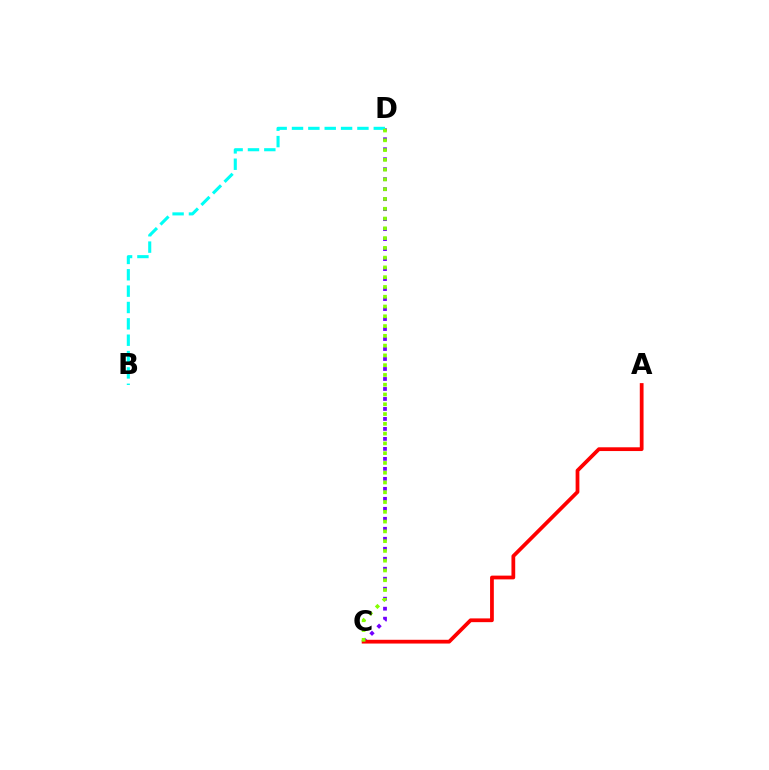{('C', 'D'): [{'color': '#7200ff', 'line_style': 'dotted', 'thickness': 2.71}, {'color': '#84ff00', 'line_style': 'dotted', 'thickness': 2.66}], ('A', 'C'): [{'color': '#ff0000', 'line_style': 'solid', 'thickness': 2.71}], ('B', 'D'): [{'color': '#00fff6', 'line_style': 'dashed', 'thickness': 2.22}]}